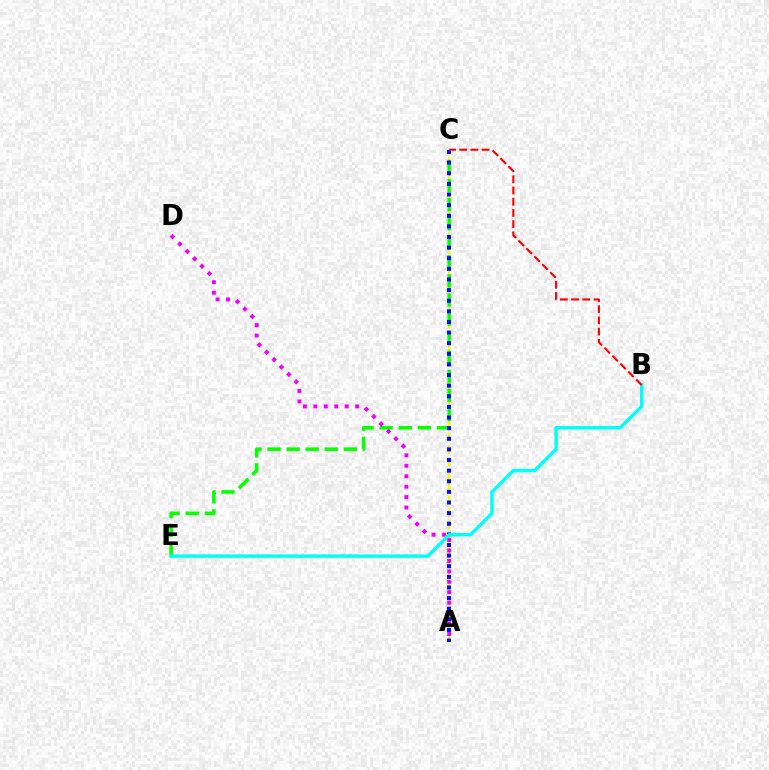{('A', 'C'): [{'color': '#fcf500', 'line_style': 'dashed', 'thickness': 1.7}, {'color': '#0010ff', 'line_style': 'dotted', 'thickness': 2.89}], ('C', 'E'): [{'color': '#08ff00', 'line_style': 'dashed', 'thickness': 2.59}], ('A', 'D'): [{'color': '#ee00ff', 'line_style': 'dotted', 'thickness': 2.84}], ('B', 'E'): [{'color': '#00fff6', 'line_style': 'solid', 'thickness': 2.46}], ('B', 'C'): [{'color': '#ff0000', 'line_style': 'dashed', 'thickness': 1.52}]}